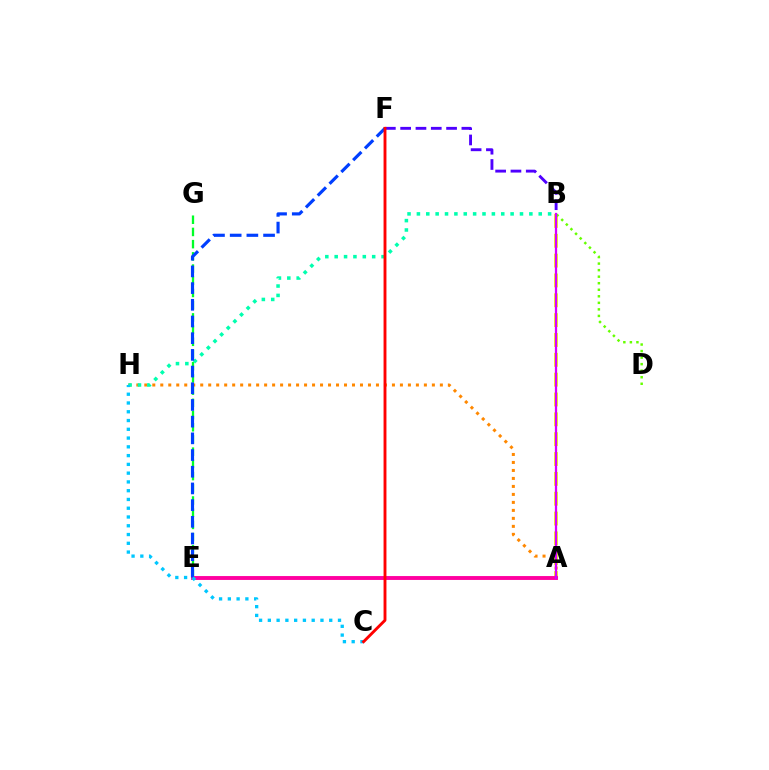{('A', 'H'): [{'color': '#ff8800', 'line_style': 'dotted', 'thickness': 2.17}], ('B', 'F'): [{'color': '#4f00ff', 'line_style': 'dashed', 'thickness': 2.08}], ('E', 'G'): [{'color': '#00ff27', 'line_style': 'dashed', 'thickness': 1.66}], ('A', 'B'): [{'color': '#eeff00', 'line_style': 'dashed', 'thickness': 2.7}, {'color': '#d600ff', 'line_style': 'solid', 'thickness': 1.64}], ('B', 'D'): [{'color': '#66ff00', 'line_style': 'dotted', 'thickness': 1.78}], ('B', 'H'): [{'color': '#00ffaf', 'line_style': 'dotted', 'thickness': 2.55}], ('A', 'E'): [{'color': '#ff00a0', 'line_style': 'solid', 'thickness': 2.8}], ('E', 'F'): [{'color': '#003fff', 'line_style': 'dashed', 'thickness': 2.27}], ('C', 'H'): [{'color': '#00c7ff', 'line_style': 'dotted', 'thickness': 2.38}], ('C', 'F'): [{'color': '#ff0000', 'line_style': 'solid', 'thickness': 2.07}]}